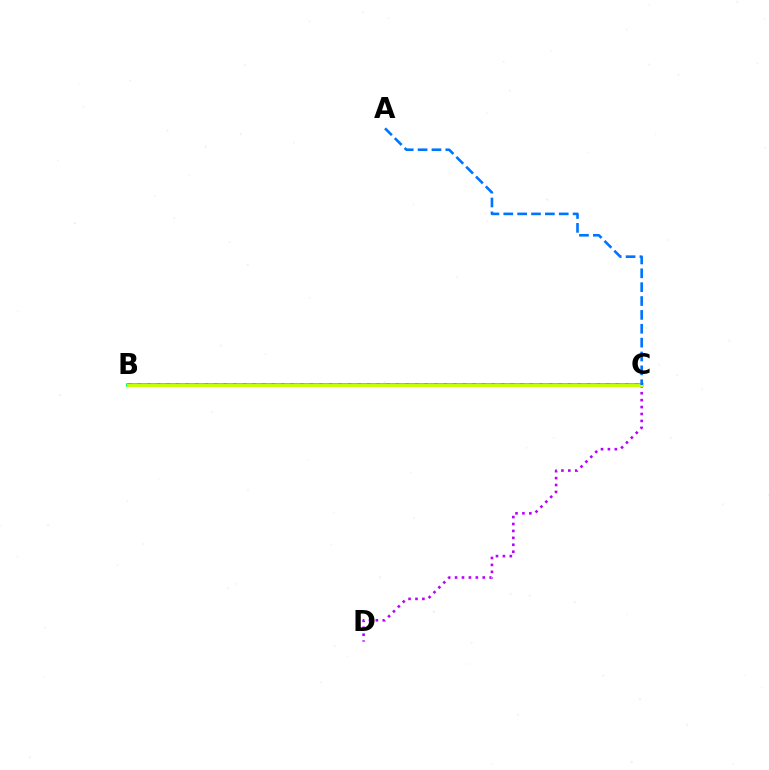{('B', 'C'): [{'color': '#ff0000', 'line_style': 'dotted', 'thickness': 2.6}, {'color': '#00ff5c', 'line_style': 'solid', 'thickness': 2.71}, {'color': '#d1ff00', 'line_style': 'solid', 'thickness': 2.08}], ('C', 'D'): [{'color': '#b900ff', 'line_style': 'dotted', 'thickness': 1.88}], ('A', 'C'): [{'color': '#0074ff', 'line_style': 'dashed', 'thickness': 1.88}]}